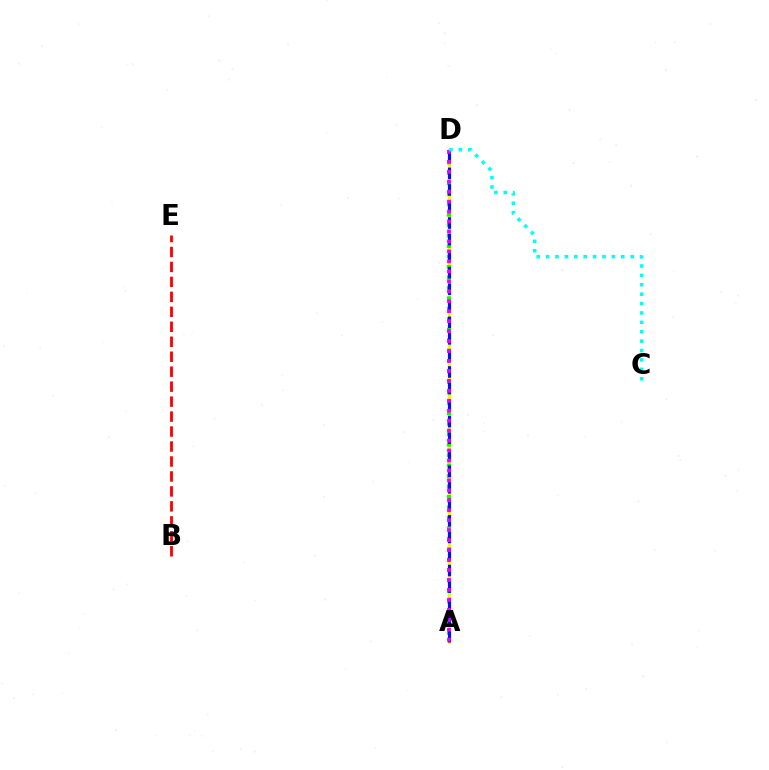{('A', 'D'): [{'color': '#fcf500', 'line_style': 'solid', 'thickness': 2.42}, {'color': '#08ff00', 'line_style': 'dotted', 'thickness': 2.84}, {'color': '#0010ff', 'line_style': 'dashed', 'thickness': 2.25}, {'color': '#ee00ff', 'line_style': 'dotted', 'thickness': 2.7}], ('B', 'E'): [{'color': '#ff0000', 'line_style': 'dashed', 'thickness': 2.03}], ('C', 'D'): [{'color': '#00fff6', 'line_style': 'dotted', 'thickness': 2.55}]}